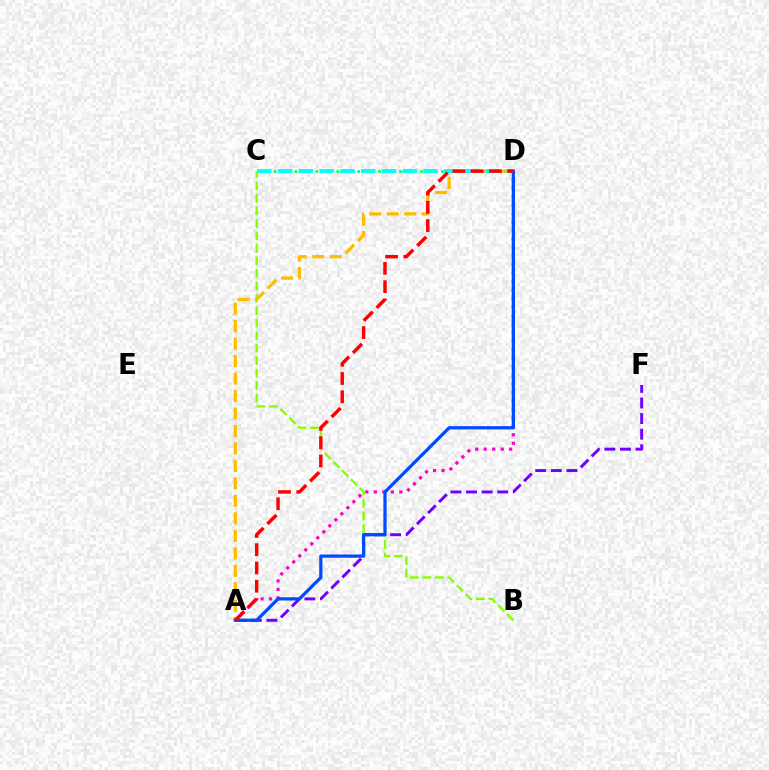{('B', 'C'): [{'color': '#84ff00', 'line_style': 'dashed', 'thickness': 1.7}], ('A', 'F'): [{'color': '#7200ff', 'line_style': 'dashed', 'thickness': 2.12}], ('C', 'D'): [{'color': '#00ff39', 'line_style': 'dotted', 'thickness': 1.9}, {'color': '#00fff6', 'line_style': 'dashed', 'thickness': 2.82}], ('A', 'D'): [{'color': '#ff00cf', 'line_style': 'dotted', 'thickness': 2.31}, {'color': '#ffbd00', 'line_style': 'dashed', 'thickness': 2.37}, {'color': '#004bff', 'line_style': 'solid', 'thickness': 2.34}, {'color': '#ff0000', 'line_style': 'dashed', 'thickness': 2.48}]}